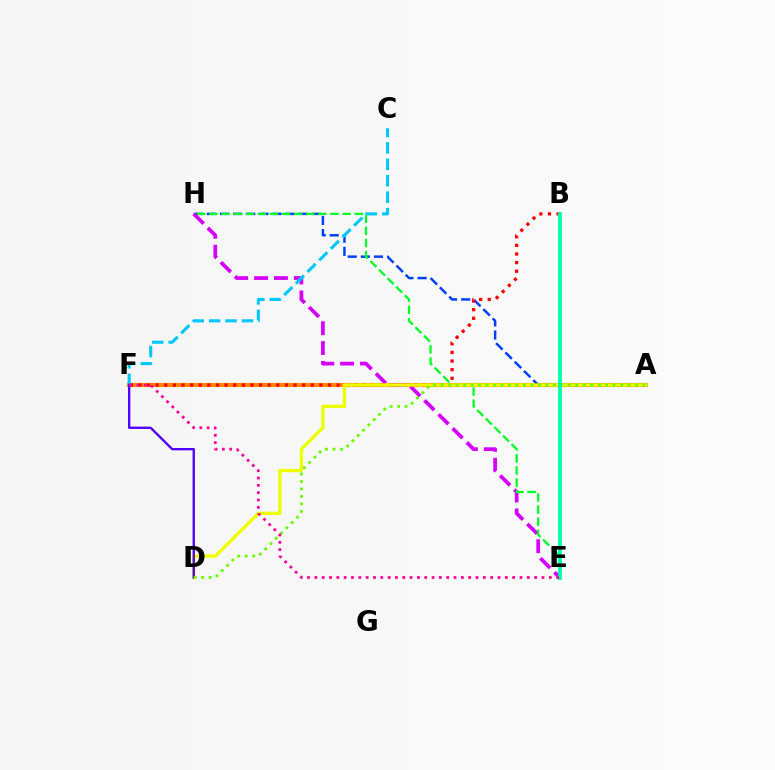{('A', 'F'): [{'color': '#ff8800', 'line_style': 'solid', 'thickness': 2.99}], ('A', 'H'): [{'color': '#003fff', 'line_style': 'dashed', 'thickness': 1.78}], ('E', 'H'): [{'color': '#d600ff', 'line_style': 'dashed', 'thickness': 2.7}, {'color': '#00ff27', 'line_style': 'dashed', 'thickness': 1.65}], ('B', 'F'): [{'color': '#ff0000', 'line_style': 'dotted', 'thickness': 2.34}], ('A', 'D'): [{'color': '#eeff00', 'line_style': 'solid', 'thickness': 2.39}, {'color': '#66ff00', 'line_style': 'dotted', 'thickness': 2.03}], ('C', 'F'): [{'color': '#00c7ff', 'line_style': 'dashed', 'thickness': 2.23}], ('D', 'F'): [{'color': '#4f00ff', 'line_style': 'solid', 'thickness': 1.69}], ('B', 'E'): [{'color': '#00ffaf', 'line_style': 'solid', 'thickness': 2.73}], ('E', 'F'): [{'color': '#ff00a0', 'line_style': 'dotted', 'thickness': 1.99}]}